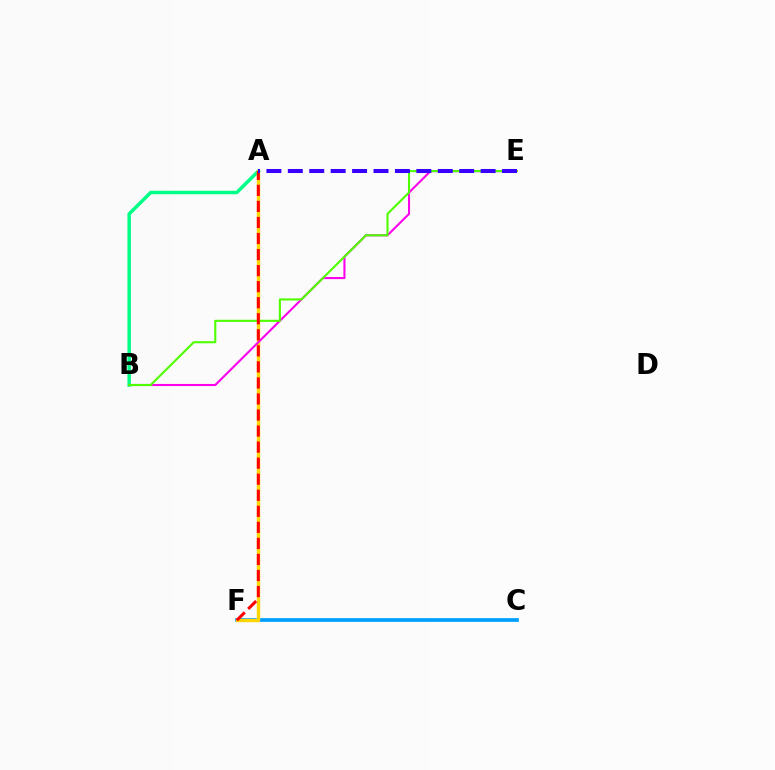{('C', 'F'): [{'color': '#009eff', 'line_style': 'solid', 'thickness': 2.68}], ('A', 'B'): [{'color': '#00ff86', 'line_style': 'solid', 'thickness': 2.51}], ('A', 'F'): [{'color': '#ffd500', 'line_style': 'solid', 'thickness': 2.43}, {'color': '#ff0000', 'line_style': 'dashed', 'thickness': 2.18}], ('B', 'E'): [{'color': '#ff00ed', 'line_style': 'solid', 'thickness': 1.5}, {'color': '#4fff00', 'line_style': 'solid', 'thickness': 1.53}], ('A', 'E'): [{'color': '#3700ff', 'line_style': 'dashed', 'thickness': 2.91}]}